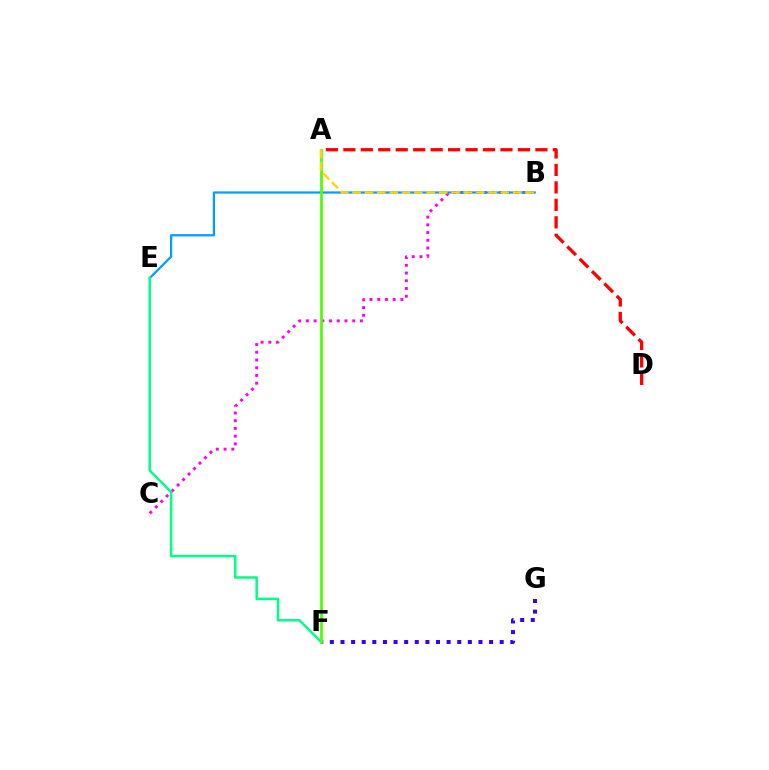{('F', 'G'): [{'color': '#3700ff', 'line_style': 'dotted', 'thickness': 2.88}], ('B', 'C'): [{'color': '#ff00ed', 'line_style': 'dotted', 'thickness': 2.1}], ('B', 'E'): [{'color': '#009eff', 'line_style': 'solid', 'thickness': 1.61}], ('E', 'F'): [{'color': '#00ff86', 'line_style': 'solid', 'thickness': 1.79}], ('A', 'F'): [{'color': '#4fff00', 'line_style': 'solid', 'thickness': 1.99}], ('A', 'B'): [{'color': '#ffd500', 'line_style': 'dashed', 'thickness': 1.68}], ('A', 'D'): [{'color': '#ff0000', 'line_style': 'dashed', 'thickness': 2.37}]}